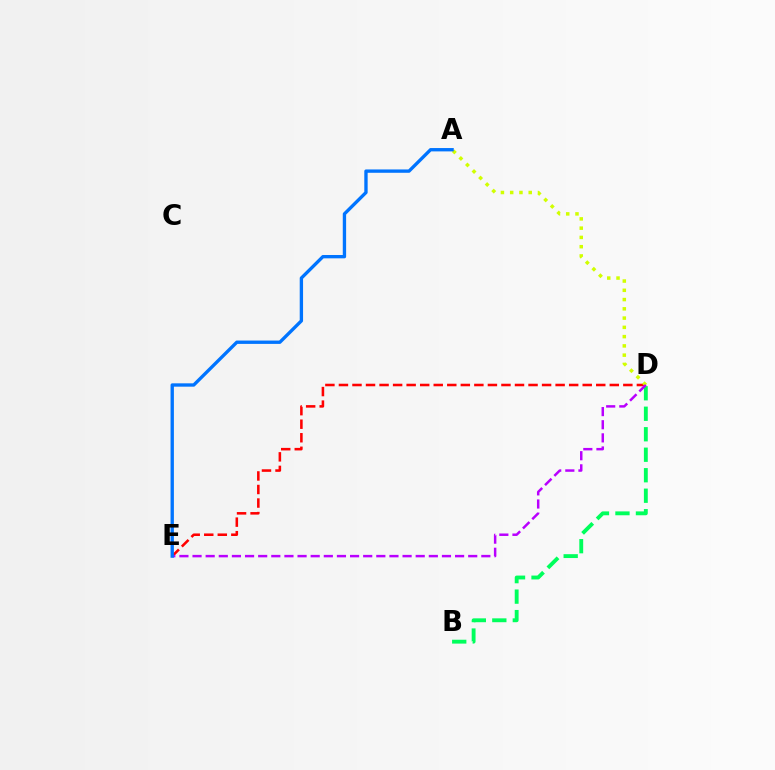{('D', 'E'): [{'color': '#ff0000', 'line_style': 'dashed', 'thickness': 1.84}, {'color': '#b900ff', 'line_style': 'dashed', 'thickness': 1.78}], ('B', 'D'): [{'color': '#00ff5c', 'line_style': 'dashed', 'thickness': 2.78}], ('A', 'D'): [{'color': '#d1ff00', 'line_style': 'dotted', 'thickness': 2.52}], ('A', 'E'): [{'color': '#0074ff', 'line_style': 'solid', 'thickness': 2.41}]}